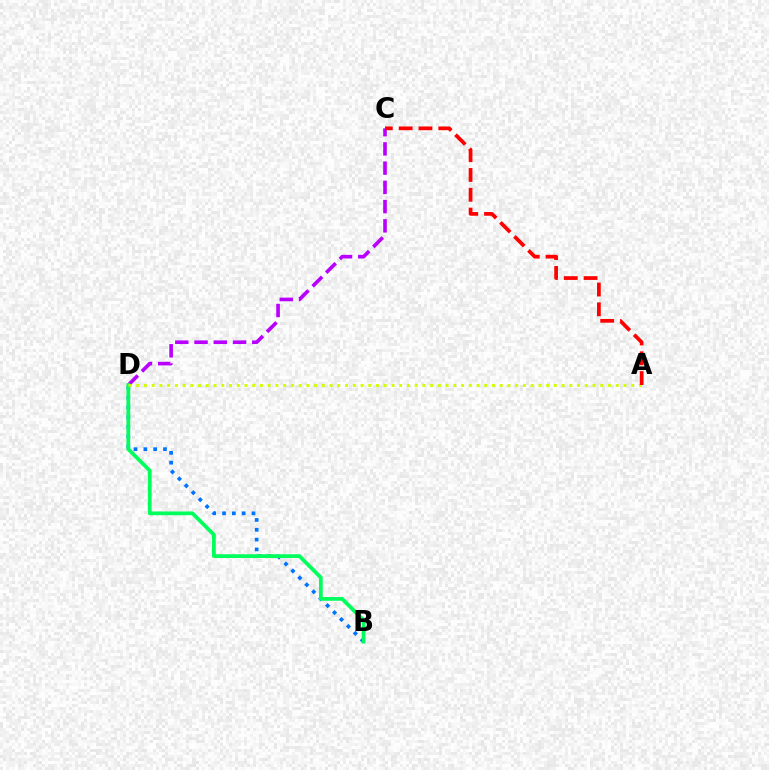{('B', 'D'): [{'color': '#0074ff', 'line_style': 'dotted', 'thickness': 2.67}, {'color': '#00ff5c', 'line_style': 'solid', 'thickness': 2.7}], ('C', 'D'): [{'color': '#b900ff', 'line_style': 'dashed', 'thickness': 2.61}], ('A', 'D'): [{'color': '#d1ff00', 'line_style': 'dotted', 'thickness': 2.1}], ('A', 'C'): [{'color': '#ff0000', 'line_style': 'dashed', 'thickness': 2.69}]}